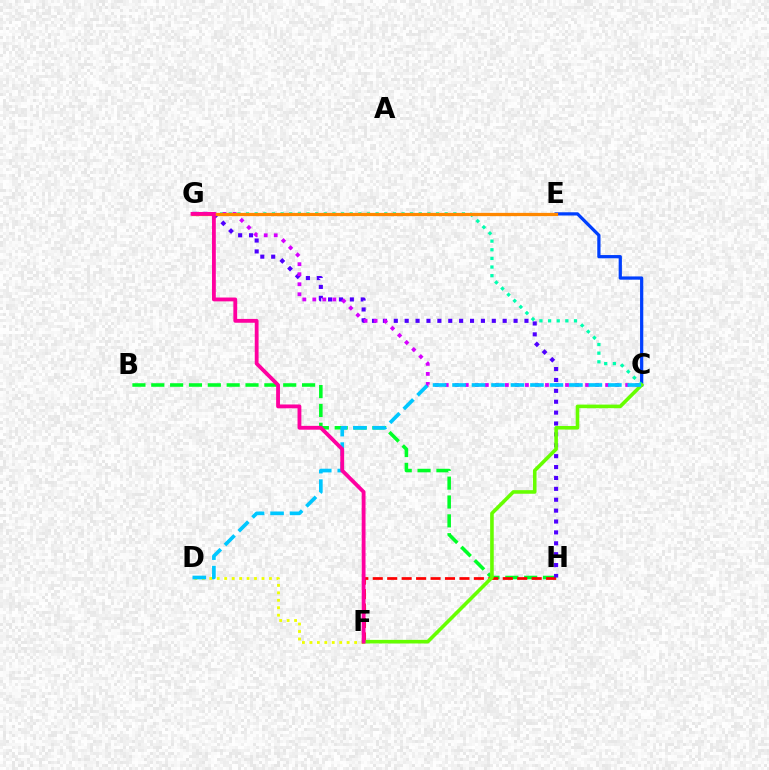{('D', 'F'): [{'color': '#eeff00', 'line_style': 'dotted', 'thickness': 2.03}], ('B', 'H'): [{'color': '#00ff27', 'line_style': 'dashed', 'thickness': 2.56}], ('C', 'E'): [{'color': '#003fff', 'line_style': 'solid', 'thickness': 2.33}], ('F', 'H'): [{'color': '#ff0000', 'line_style': 'dashed', 'thickness': 1.96}], ('C', 'G'): [{'color': '#00ffaf', 'line_style': 'dotted', 'thickness': 2.35}, {'color': '#d600ff', 'line_style': 'dotted', 'thickness': 2.72}], ('G', 'H'): [{'color': '#4f00ff', 'line_style': 'dotted', 'thickness': 2.96}], ('C', 'F'): [{'color': '#66ff00', 'line_style': 'solid', 'thickness': 2.59}], ('E', 'G'): [{'color': '#ff8800', 'line_style': 'solid', 'thickness': 2.34}], ('C', 'D'): [{'color': '#00c7ff', 'line_style': 'dashed', 'thickness': 2.65}], ('F', 'G'): [{'color': '#ff00a0', 'line_style': 'solid', 'thickness': 2.76}]}